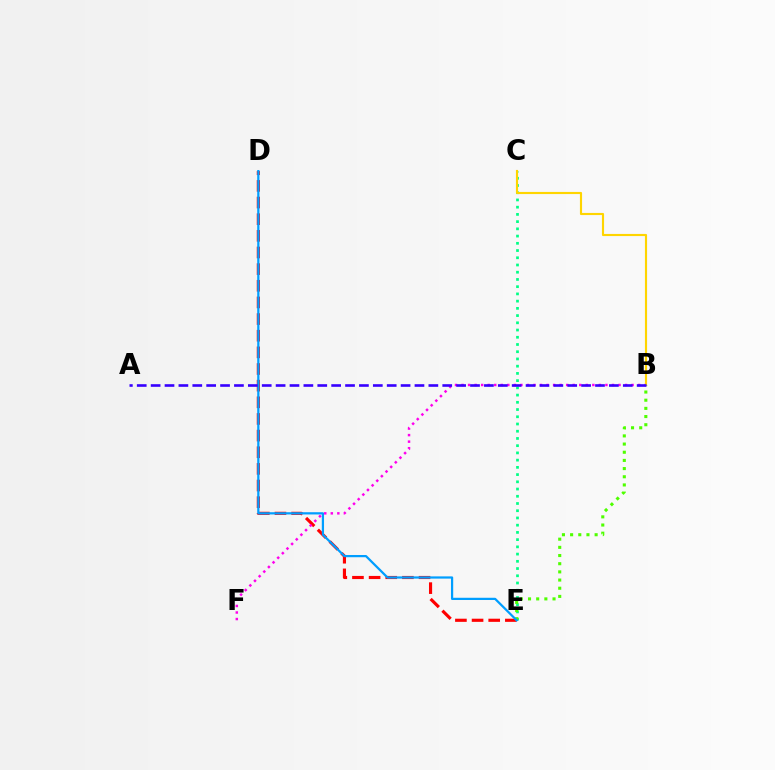{('C', 'E'): [{'color': '#00ff86', 'line_style': 'dotted', 'thickness': 1.96}], ('D', 'E'): [{'color': '#ff0000', 'line_style': 'dashed', 'thickness': 2.26}, {'color': '#009eff', 'line_style': 'solid', 'thickness': 1.61}], ('B', 'F'): [{'color': '#ff00ed', 'line_style': 'dotted', 'thickness': 1.78}], ('B', 'C'): [{'color': '#ffd500', 'line_style': 'solid', 'thickness': 1.54}], ('B', 'E'): [{'color': '#4fff00', 'line_style': 'dotted', 'thickness': 2.22}], ('A', 'B'): [{'color': '#3700ff', 'line_style': 'dashed', 'thickness': 1.89}]}